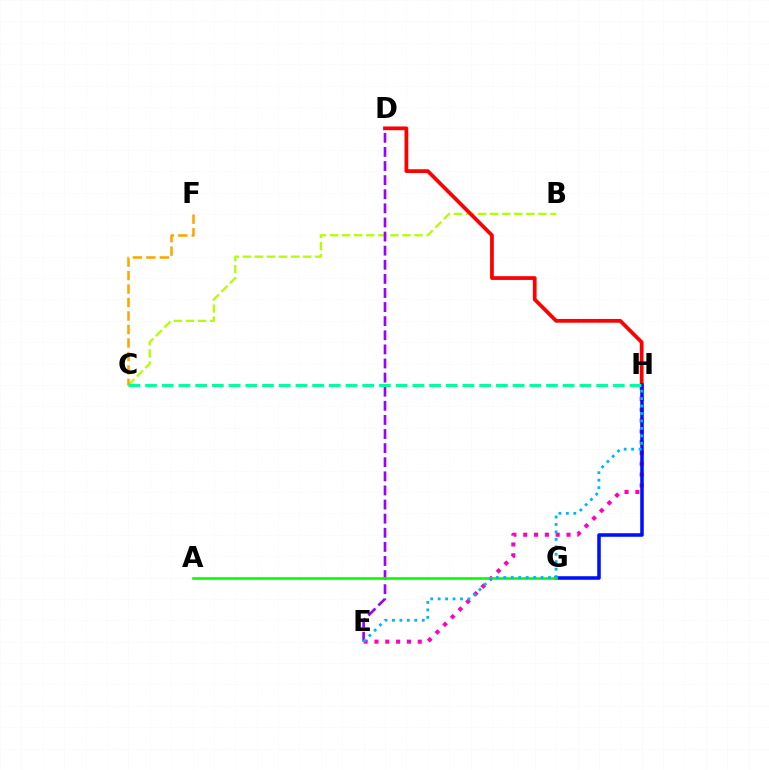{('E', 'H'): [{'color': '#ff00bd', 'line_style': 'dotted', 'thickness': 2.94}, {'color': '#00b5ff', 'line_style': 'dotted', 'thickness': 2.03}], ('B', 'C'): [{'color': '#b3ff00', 'line_style': 'dashed', 'thickness': 1.64}], ('D', 'H'): [{'color': '#ff0000', 'line_style': 'solid', 'thickness': 2.7}], ('D', 'E'): [{'color': '#9b00ff', 'line_style': 'dashed', 'thickness': 1.92}], ('G', 'H'): [{'color': '#0010ff', 'line_style': 'solid', 'thickness': 2.56}], ('A', 'G'): [{'color': '#08ff00', 'line_style': 'solid', 'thickness': 1.9}], ('C', 'F'): [{'color': '#ffa500', 'line_style': 'dashed', 'thickness': 1.83}], ('C', 'H'): [{'color': '#00ff9d', 'line_style': 'dashed', 'thickness': 2.27}]}